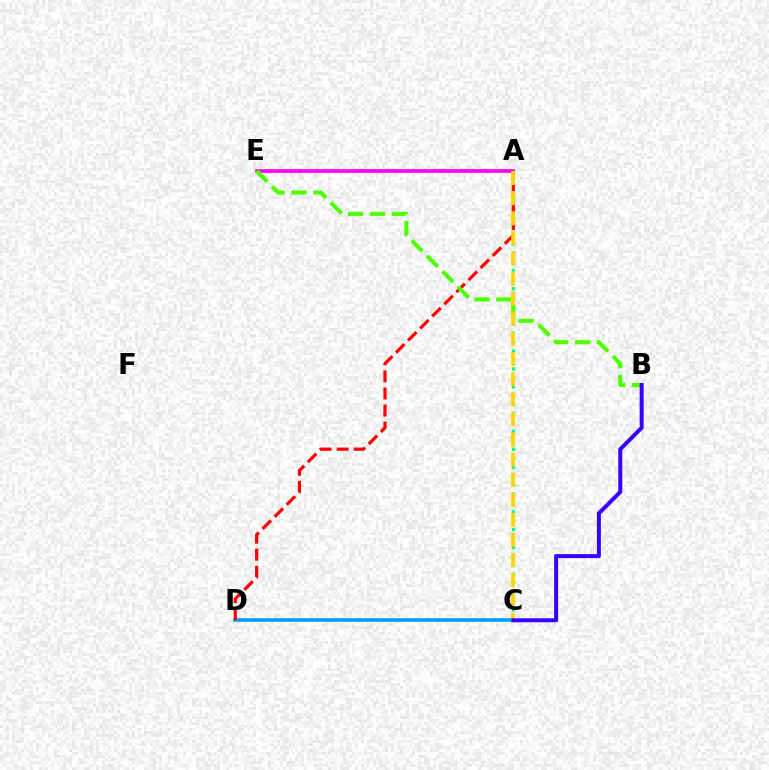{('A', 'E'): [{'color': '#ff00ed', 'line_style': 'solid', 'thickness': 2.63}], ('C', 'D'): [{'color': '#009eff', 'line_style': 'solid', 'thickness': 2.56}], ('A', 'C'): [{'color': '#00ff86', 'line_style': 'dotted', 'thickness': 2.42}, {'color': '#ffd500', 'line_style': 'dashed', 'thickness': 2.73}], ('A', 'D'): [{'color': '#ff0000', 'line_style': 'dashed', 'thickness': 2.32}], ('B', 'E'): [{'color': '#4fff00', 'line_style': 'dashed', 'thickness': 2.96}], ('B', 'C'): [{'color': '#3700ff', 'line_style': 'solid', 'thickness': 2.86}]}